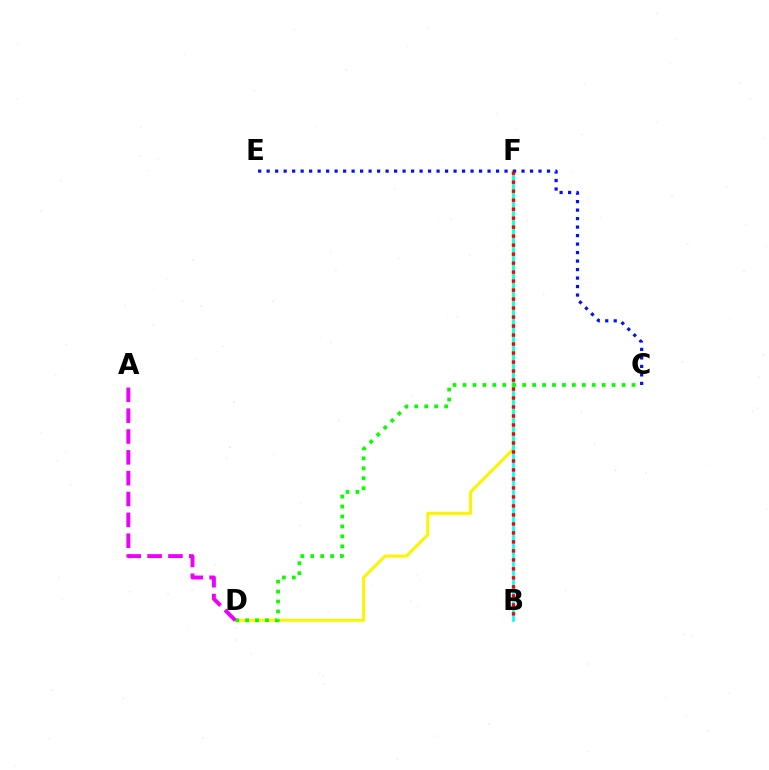{('D', 'F'): [{'color': '#fcf500', 'line_style': 'solid', 'thickness': 2.17}], ('B', 'F'): [{'color': '#00fff6', 'line_style': 'solid', 'thickness': 1.92}, {'color': '#ff0000', 'line_style': 'dotted', 'thickness': 2.44}], ('C', 'E'): [{'color': '#0010ff', 'line_style': 'dotted', 'thickness': 2.31}], ('C', 'D'): [{'color': '#08ff00', 'line_style': 'dotted', 'thickness': 2.7}], ('A', 'D'): [{'color': '#ee00ff', 'line_style': 'dashed', 'thickness': 2.83}]}